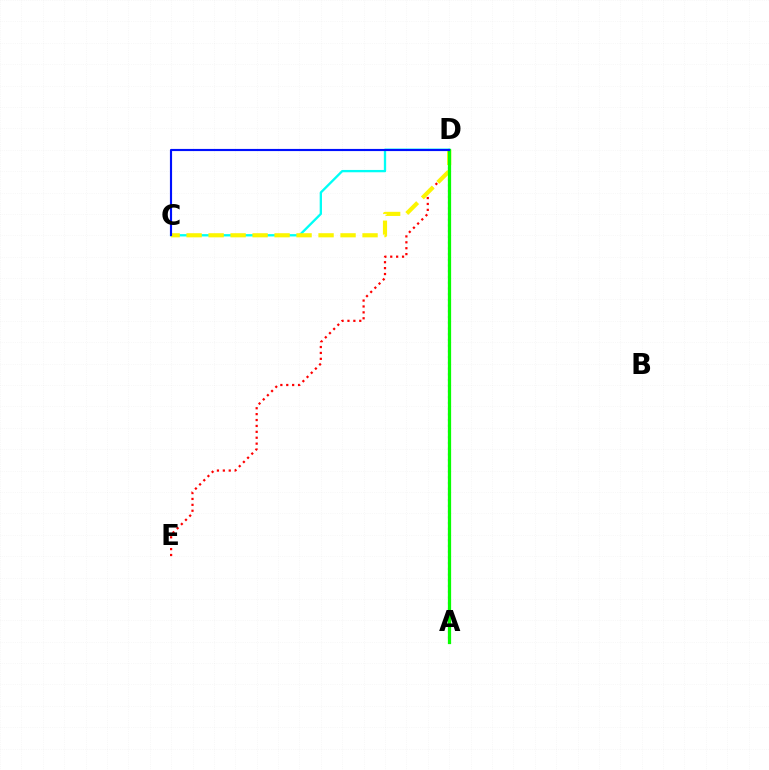{('D', 'E'): [{'color': '#ff0000', 'line_style': 'dotted', 'thickness': 1.6}], ('A', 'D'): [{'color': '#ee00ff', 'line_style': 'dotted', 'thickness': 1.55}, {'color': '#08ff00', 'line_style': 'solid', 'thickness': 2.33}], ('C', 'D'): [{'color': '#00fff6', 'line_style': 'solid', 'thickness': 1.67}, {'color': '#fcf500', 'line_style': 'dashed', 'thickness': 2.99}, {'color': '#0010ff', 'line_style': 'solid', 'thickness': 1.55}]}